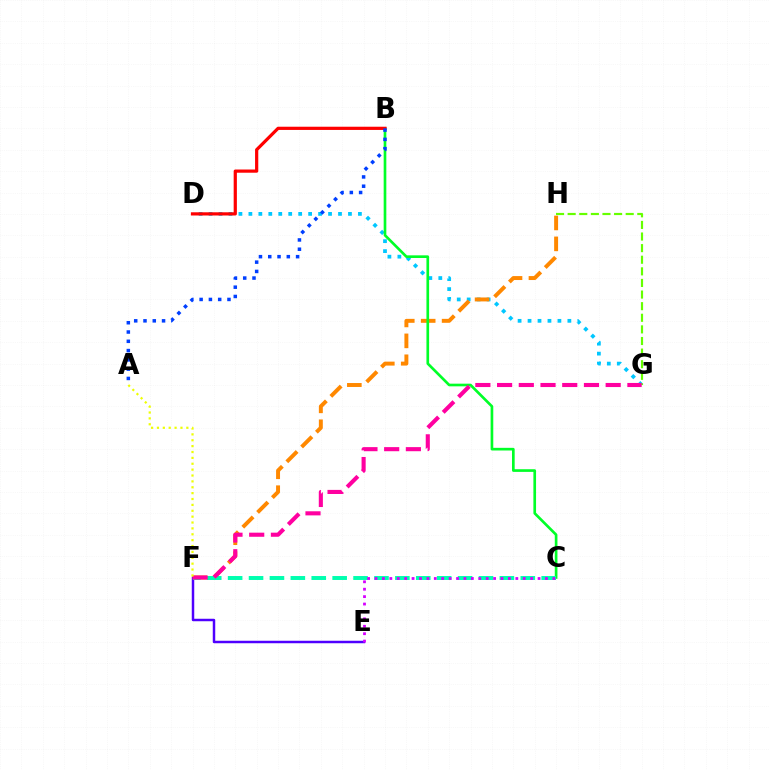{('D', 'G'): [{'color': '#00c7ff', 'line_style': 'dotted', 'thickness': 2.71}], ('F', 'H'): [{'color': '#ff8800', 'line_style': 'dashed', 'thickness': 2.84}], ('B', 'C'): [{'color': '#00ff27', 'line_style': 'solid', 'thickness': 1.92}], ('E', 'F'): [{'color': '#4f00ff', 'line_style': 'solid', 'thickness': 1.78}], ('C', 'F'): [{'color': '#00ffaf', 'line_style': 'dashed', 'thickness': 2.84}], ('G', 'H'): [{'color': '#66ff00', 'line_style': 'dashed', 'thickness': 1.58}], ('B', 'D'): [{'color': '#ff0000', 'line_style': 'solid', 'thickness': 2.31}], ('F', 'G'): [{'color': '#ff00a0', 'line_style': 'dashed', 'thickness': 2.95}], ('A', 'B'): [{'color': '#003fff', 'line_style': 'dotted', 'thickness': 2.52}], ('A', 'F'): [{'color': '#eeff00', 'line_style': 'dotted', 'thickness': 1.6}], ('C', 'E'): [{'color': '#d600ff', 'line_style': 'dotted', 'thickness': 2.01}]}